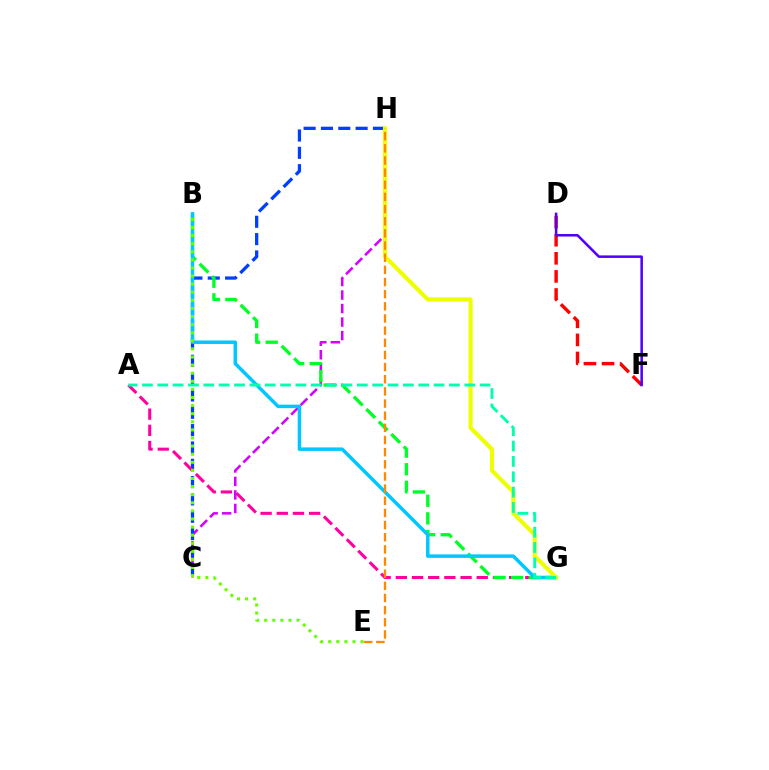{('C', 'H'): [{'color': '#d600ff', 'line_style': 'dashed', 'thickness': 1.84}, {'color': '#003fff', 'line_style': 'dashed', 'thickness': 2.35}], ('A', 'G'): [{'color': '#ff00a0', 'line_style': 'dashed', 'thickness': 2.2}, {'color': '#00ffaf', 'line_style': 'dashed', 'thickness': 2.09}], ('D', 'F'): [{'color': '#ff0000', 'line_style': 'dashed', 'thickness': 2.46}, {'color': '#4f00ff', 'line_style': 'solid', 'thickness': 1.82}], ('B', 'G'): [{'color': '#00ff27', 'line_style': 'dashed', 'thickness': 2.4}, {'color': '#00c7ff', 'line_style': 'solid', 'thickness': 2.52}], ('B', 'E'): [{'color': '#66ff00', 'line_style': 'dotted', 'thickness': 2.2}], ('G', 'H'): [{'color': '#eeff00', 'line_style': 'solid', 'thickness': 2.96}], ('E', 'H'): [{'color': '#ff8800', 'line_style': 'dashed', 'thickness': 1.65}]}